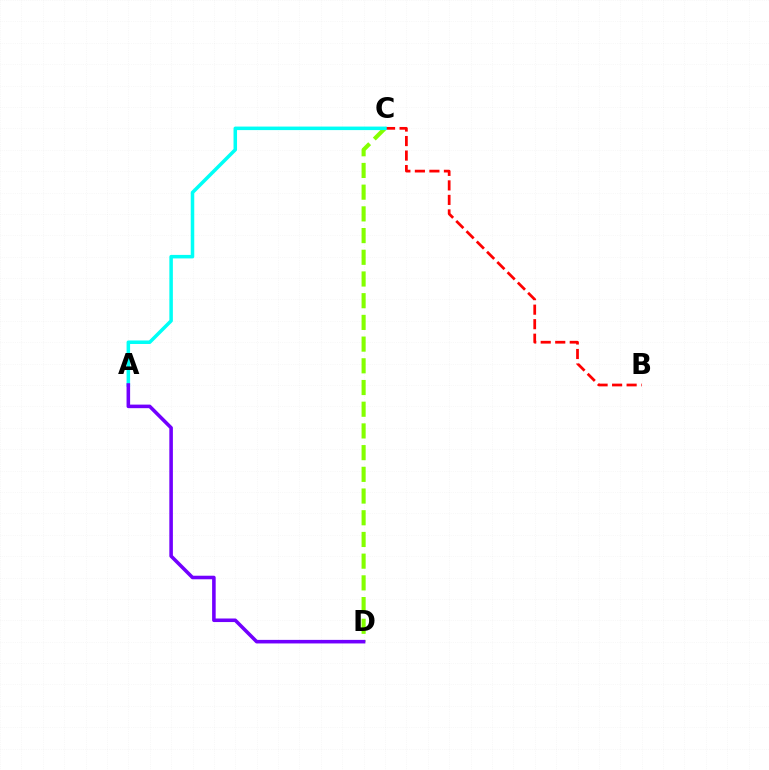{('C', 'D'): [{'color': '#84ff00', 'line_style': 'dashed', 'thickness': 2.95}], ('B', 'C'): [{'color': '#ff0000', 'line_style': 'dashed', 'thickness': 1.97}], ('A', 'C'): [{'color': '#00fff6', 'line_style': 'solid', 'thickness': 2.53}], ('A', 'D'): [{'color': '#7200ff', 'line_style': 'solid', 'thickness': 2.56}]}